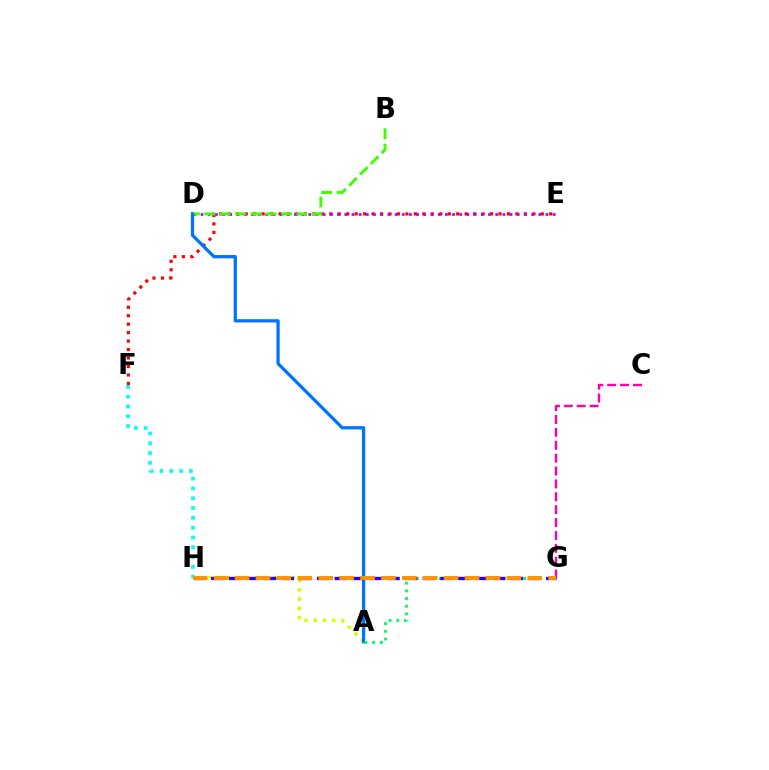{('E', 'F'): [{'color': '#ff0000', 'line_style': 'dotted', 'thickness': 2.3}], ('D', 'E'): [{'color': '#b900ff', 'line_style': 'dotted', 'thickness': 1.95}], ('C', 'G'): [{'color': '#ff00ac', 'line_style': 'dashed', 'thickness': 1.75}], ('B', 'D'): [{'color': '#3dff00', 'line_style': 'dashed', 'thickness': 2.09}], ('A', 'H'): [{'color': '#d1ff00', 'line_style': 'dotted', 'thickness': 2.51}], ('A', 'D'): [{'color': '#0074ff', 'line_style': 'solid', 'thickness': 2.34}], ('A', 'G'): [{'color': '#00ff5c', 'line_style': 'dotted', 'thickness': 2.09}], ('G', 'H'): [{'color': '#2500ff', 'line_style': 'dashed', 'thickness': 2.39}, {'color': '#ff9400', 'line_style': 'dashed', 'thickness': 2.84}], ('F', 'H'): [{'color': '#00fff6', 'line_style': 'dotted', 'thickness': 2.66}]}